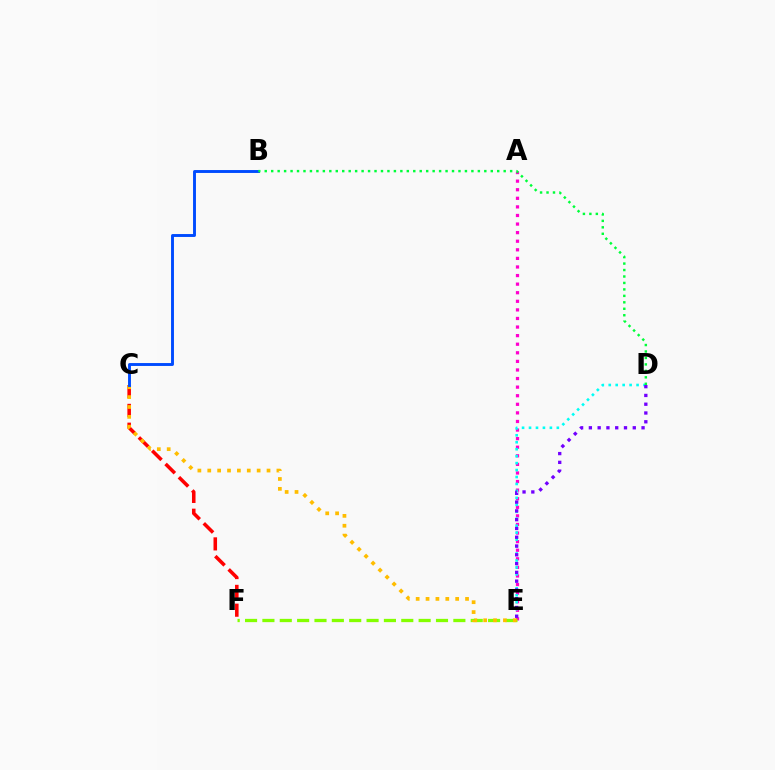{('A', 'E'): [{'color': '#ff00cf', 'line_style': 'dotted', 'thickness': 2.33}], ('C', 'F'): [{'color': '#ff0000', 'line_style': 'dashed', 'thickness': 2.56}], ('D', 'E'): [{'color': '#00fff6', 'line_style': 'dotted', 'thickness': 1.89}, {'color': '#7200ff', 'line_style': 'dotted', 'thickness': 2.39}], ('E', 'F'): [{'color': '#84ff00', 'line_style': 'dashed', 'thickness': 2.36}], ('C', 'E'): [{'color': '#ffbd00', 'line_style': 'dotted', 'thickness': 2.68}], ('B', 'C'): [{'color': '#004bff', 'line_style': 'solid', 'thickness': 2.09}], ('B', 'D'): [{'color': '#00ff39', 'line_style': 'dotted', 'thickness': 1.75}]}